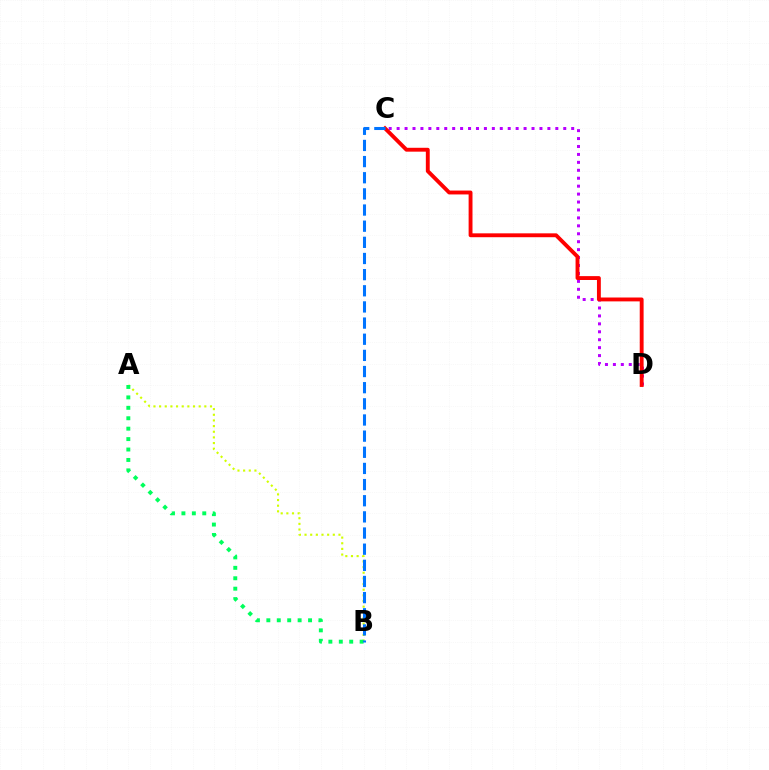{('A', 'B'): [{'color': '#d1ff00', 'line_style': 'dotted', 'thickness': 1.54}, {'color': '#00ff5c', 'line_style': 'dotted', 'thickness': 2.83}], ('C', 'D'): [{'color': '#b900ff', 'line_style': 'dotted', 'thickness': 2.16}, {'color': '#ff0000', 'line_style': 'solid', 'thickness': 2.79}], ('B', 'C'): [{'color': '#0074ff', 'line_style': 'dashed', 'thickness': 2.19}]}